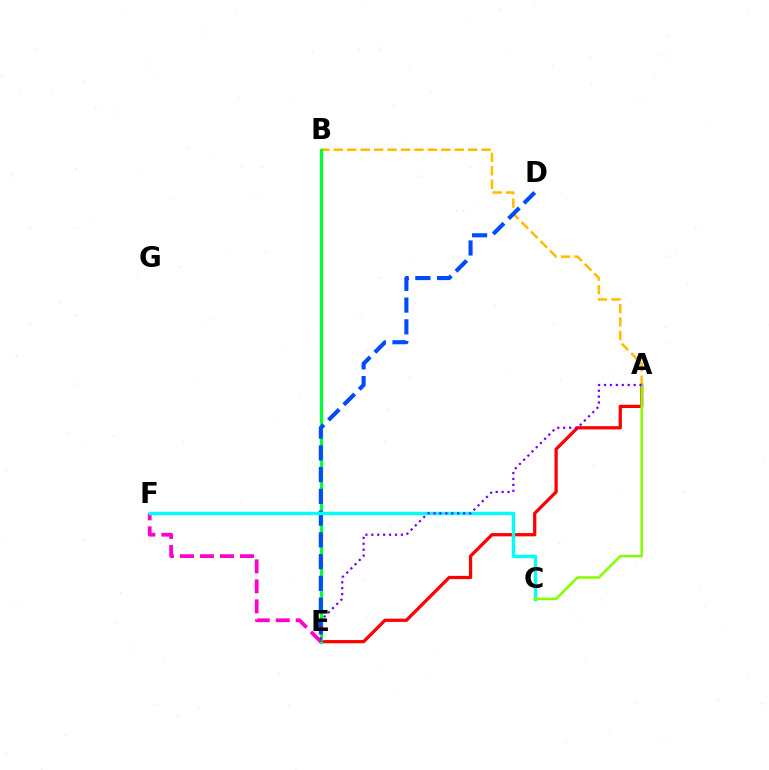{('A', 'E'): [{'color': '#ff0000', 'line_style': 'solid', 'thickness': 2.34}, {'color': '#7200ff', 'line_style': 'dotted', 'thickness': 1.61}], ('A', 'B'): [{'color': '#ffbd00', 'line_style': 'dashed', 'thickness': 1.83}], ('B', 'E'): [{'color': '#00ff39', 'line_style': 'solid', 'thickness': 2.35}], ('D', 'E'): [{'color': '#004bff', 'line_style': 'dashed', 'thickness': 2.95}], ('E', 'F'): [{'color': '#ff00cf', 'line_style': 'dashed', 'thickness': 2.72}], ('C', 'F'): [{'color': '#00fff6', 'line_style': 'solid', 'thickness': 2.43}], ('A', 'C'): [{'color': '#84ff00', 'line_style': 'solid', 'thickness': 1.83}]}